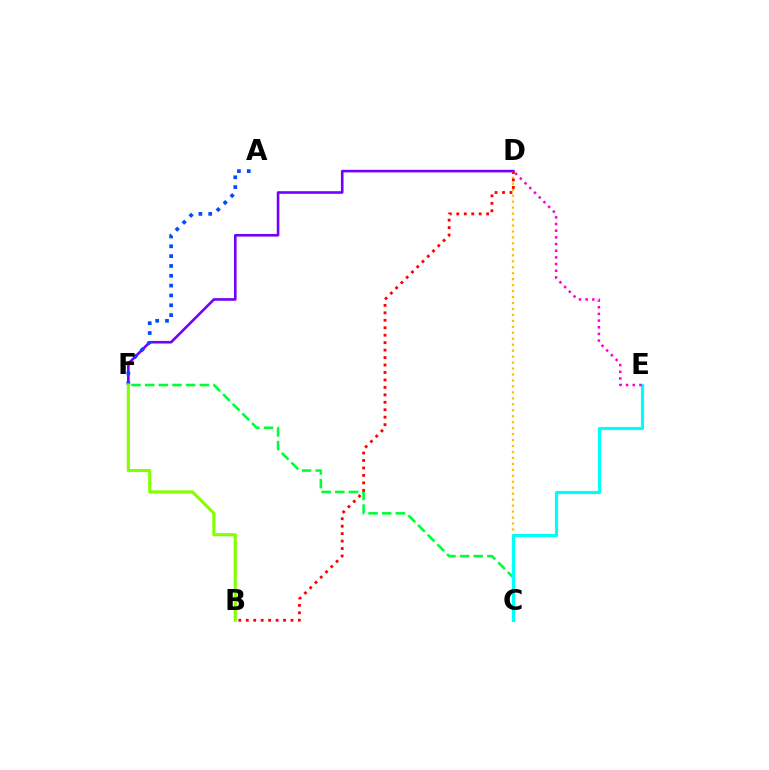{('C', 'D'): [{'color': '#ffbd00', 'line_style': 'dotted', 'thickness': 1.62}], ('C', 'F'): [{'color': '#00ff39', 'line_style': 'dashed', 'thickness': 1.86}], ('D', 'F'): [{'color': '#7200ff', 'line_style': 'solid', 'thickness': 1.88}], ('A', 'F'): [{'color': '#004bff', 'line_style': 'dotted', 'thickness': 2.67}], ('B', 'F'): [{'color': '#84ff00', 'line_style': 'solid', 'thickness': 2.25}], ('C', 'E'): [{'color': '#00fff6', 'line_style': 'solid', 'thickness': 2.29}], ('B', 'D'): [{'color': '#ff0000', 'line_style': 'dotted', 'thickness': 2.03}], ('D', 'E'): [{'color': '#ff00cf', 'line_style': 'dotted', 'thickness': 1.81}]}